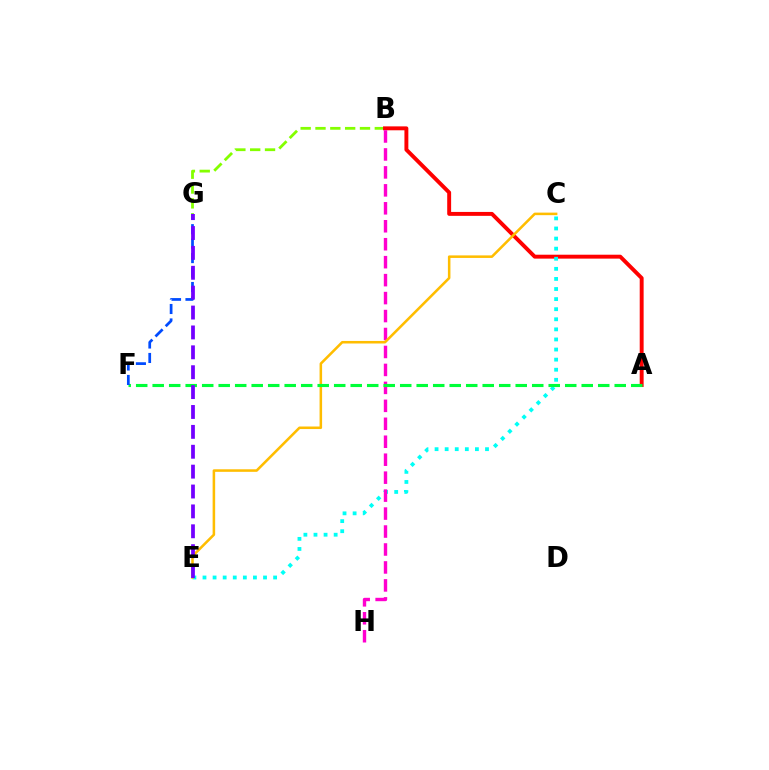{('B', 'G'): [{'color': '#84ff00', 'line_style': 'dashed', 'thickness': 2.01}], ('A', 'B'): [{'color': '#ff0000', 'line_style': 'solid', 'thickness': 2.82}], ('C', 'E'): [{'color': '#00fff6', 'line_style': 'dotted', 'thickness': 2.74}, {'color': '#ffbd00', 'line_style': 'solid', 'thickness': 1.83}], ('B', 'H'): [{'color': '#ff00cf', 'line_style': 'dashed', 'thickness': 2.44}], ('A', 'F'): [{'color': '#00ff39', 'line_style': 'dashed', 'thickness': 2.24}], ('F', 'G'): [{'color': '#004bff', 'line_style': 'dashed', 'thickness': 1.96}], ('E', 'G'): [{'color': '#7200ff', 'line_style': 'dashed', 'thickness': 2.7}]}